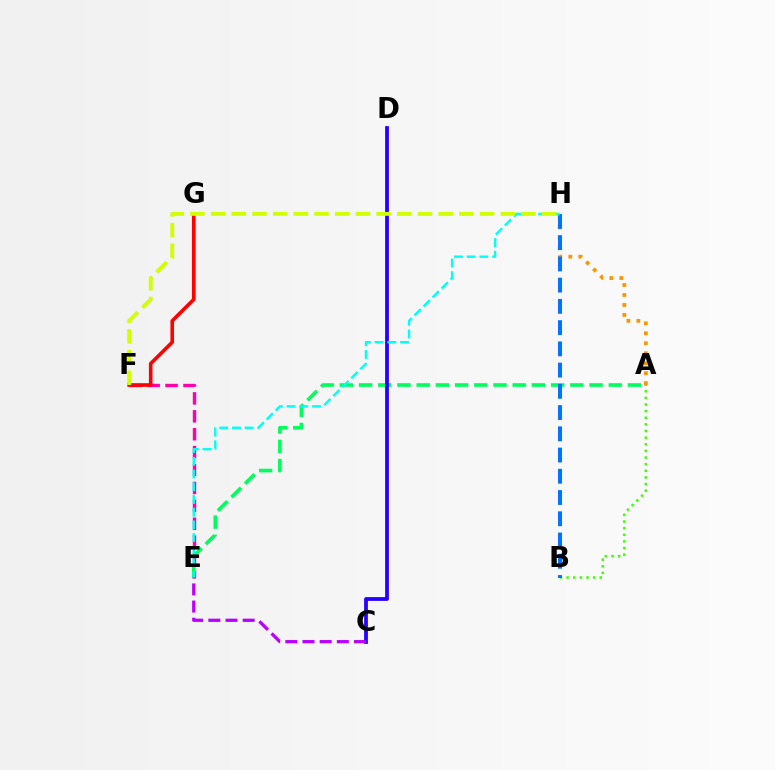{('E', 'F'): [{'color': '#ff00ac', 'line_style': 'dashed', 'thickness': 2.43}], ('A', 'E'): [{'color': '#00ff5c', 'line_style': 'dashed', 'thickness': 2.61}], ('C', 'D'): [{'color': '#2500ff', 'line_style': 'solid', 'thickness': 2.71}], ('A', 'B'): [{'color': '#3dff00', 'line_style': 'dotted', 'thickness': 1.8}], ('A', 'H'): [{'color': '#ff9400', 'line_style': 'dotted', 'thickness': 2.71}], ('B', 'H'): [{'color': '#0074ff', 'line_style': 'dashed', 'thickness': 2.89}], ('C', 'E'): [{'color': '#b900ff', 'line_style': 'dashed', 'thickness': 2.33}], ('E', 'H'): [{'color': '#00fff6', 'line_style': 'dashed', 'thickness': 1.73}], ('F', 'G'): [{'color': '#ff0000', 'line_style': 'solid', 'thickness': 2.59}], ('F', 'H'): [{'color': '#d1ff00', 'line_style': 'dashed', 'thickness': 2.81}]}